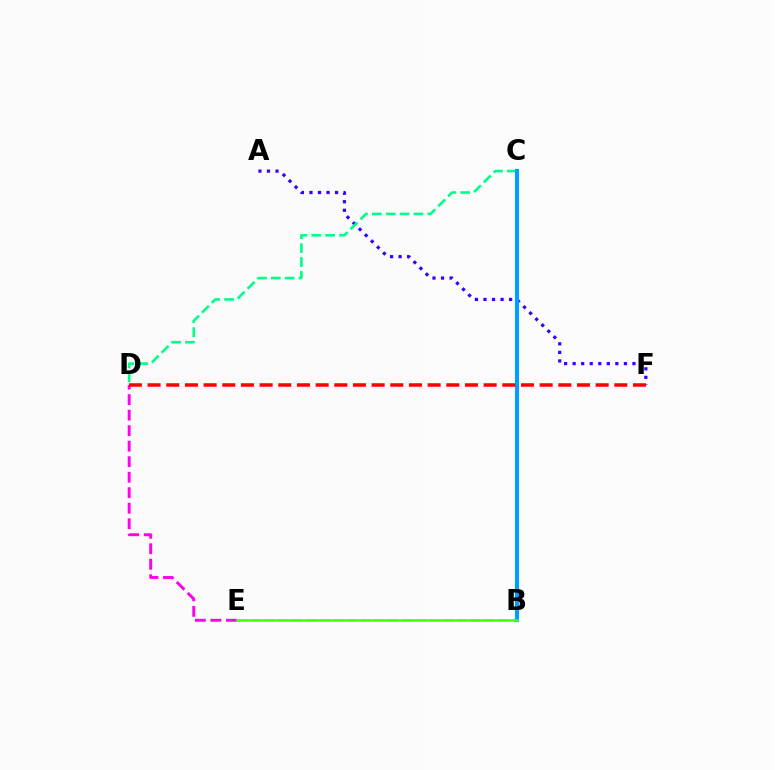{('A', 'F'): [{'color': '#3700ff', 'line_style': 'dotted', 'thickness': 2.32}], ('C', 'D'): [{'color': '#00ff86', 'line_style': 'dashed', 'thickness': 1.88}], ('B', 'E'): [{'color': '#ffd500', 'line_style': 'dashed', 'thickness': 1.86}, {'color': '#4fff00', 'line_style': 'solid', 'thickness': 1.82}], ('D', 'E'): [{'color': '#ff00ed', 'line_style': 'dashed', 'thickness': 2.11}], ('B', 'C'): [{'color': '#009eff', 'line_style': 'solid', 'thickness': 2.96}], ('D', 'F'): [{'color': '#ff0000', 'line_style': 'dashed', 'thickness': 2.54}]}